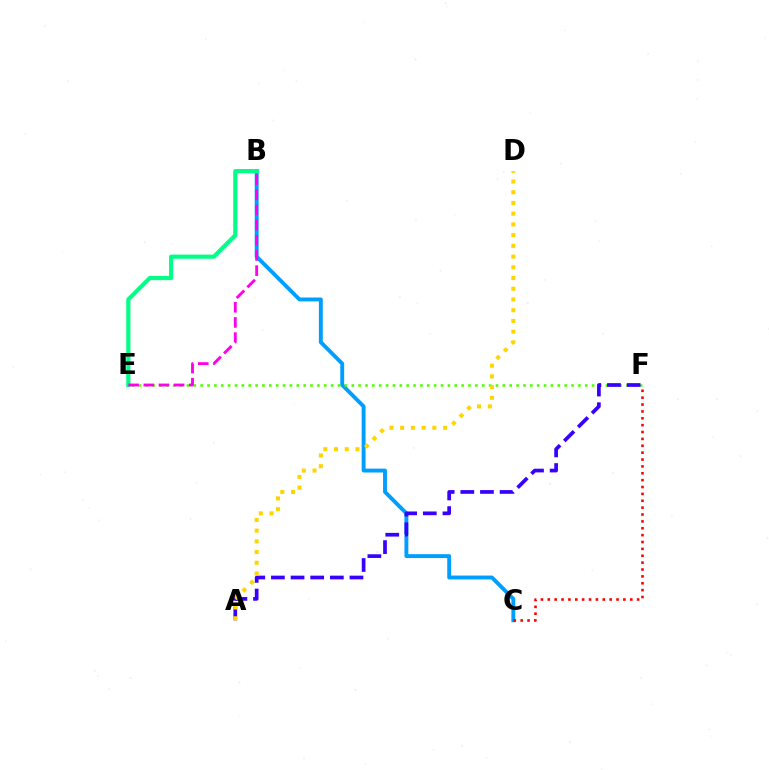{('B', 'C'): [{'color': '#009eff', 'line_style': 'solid', 'thickness': 2.8}], ('B', 'E'): [{'color': '#00ff86', 'line_style': 'solid', 'thickness': 3.0}, {'color': '#ff00ed', 'line_style': 'dashed', 'thickness': 2.06}], ('E', 'F'): [{'color': '#4fff00', 'line_style': 'dotted', 'thickness': 1.87}], ('A', 'F'): [{'color': '#3700ff', 'line_style': 'dashed', 'thickness': 2.67}], ('C', 'F'): [{'color': '#ff0000', 'line_style': 'dotted', 'thickness': 1.87}], ('A', 'D'): [{'color': '#ffd500', 'line_style': 'dotted', 'thickness': 2.91}]}